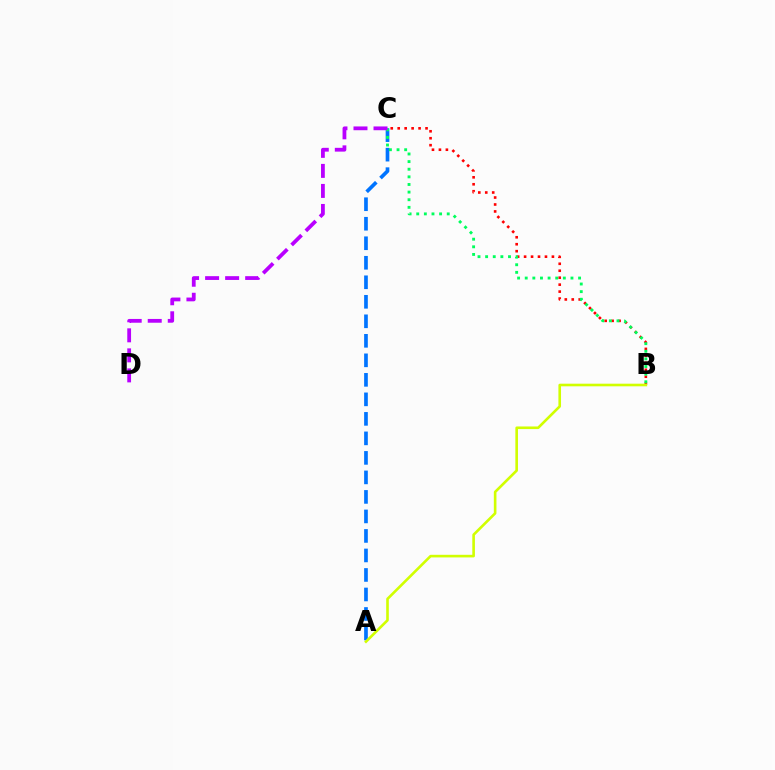{('B', 'C'): [{'color': '#ff0000', 'line_style': 'dotted', 'thickness': 1.89}, {'color': '#00ff5c', 'line_style': 'dotted', 'thickness': 2.07}], ('A', 'C'): [{'color': '#0074ff', 'line_style': 'dashed', 'thickness': 2.65}], ('A', 'B'): [{'color': '#d1ff00', 'line_style': 'solid', 'thickness': 1.89}], ('C', 'D'): [{'color': '#b900ff', 'line_style': 'dashed', 'thickness': 2.72}]}